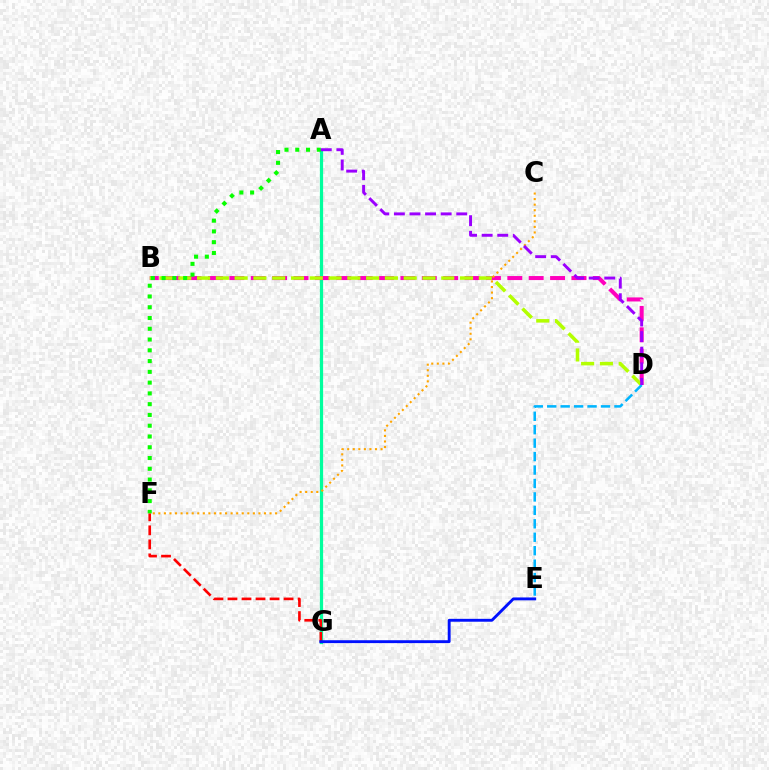{('A', 'G'): [{'color': '#00ff9d', 'line_style': 'solid', 'thickness': 2.33}], ('F', 'G'): [{'color': '#ff0000', 'line_style': 'dashed', 'thickness': 1.91}], ('B', 'D'): [{'color': '#ff00bd', 'line_style': 'dashed', 'thickness': 2.9}, {'color': '#b3ff00', 'line_style': 'dashed', 'thickness': 2.55}], ('A', 'F'): [{'color': '#08ff00', 'line_style': 'dotted', 'thickness': 2.93}], ('E', 'G'): [{'color': '#0010ff', 'line_style': 'solid', 'thickness': 2.08}], ('D', 'E'): [{'color': '#00b5ff', 'line_style': 'dashed', 'thickness': 1.83}], ('C', 'F'): [{'color': '#ffa500', 'line_style': 'dotted', 'thickness': 1.51}], ('A', 'D'): [{'color': '#9b00ff', 'line_style': 'dashed', 'thickness': 2.12}]}